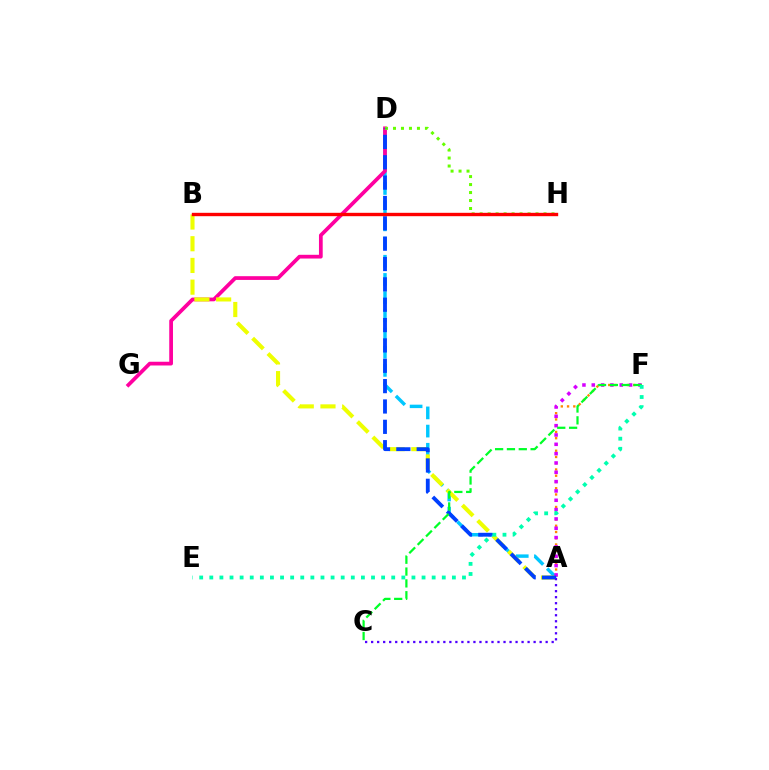{('A', 'F'): [{'color': '#ff8800', 'line_style': 'dotted', 'thickness': 1.7}, {'color': '#d600ff', 'line_style': 'dotted', 'thickness': 2.53}], ('A', 'D'): [{'color': '#00c7ff', 'line_style': 'dashed', 'thickness': 2.47}, {'color': '#003fff', 'line_style': 'dashed', 'thickness': 2.76}], ('D', 'G'): [{'color': '#ff00a0', 'line_style': 'solid', 'thickness': 2.69}], ('A', 'B'): [{'color': '#eeff00', 'line_style': 'dashed', 'thickness': 2.95}], ('D', 'H'): [{'color': '#66ff00', 'line_style': 'dotted', 'thickness': 2.17}], ('B', 'H'): [{'color': '#ff0000', 'line_style': 'solid', 'thickness': 2.43}], ('A', 'C'): [{'color': '#4f00ff', 'line_style': 'dotted', 'thickness': 1.64}], ('C', 'F'): [{'color': '#00ff27', 'line_style': 'dashed', 'thickness': 1.61}], ('E', 'F'): [{'color': '#00ffaf', 'line_style': 'dotted', 'thickness': 2.75}]}